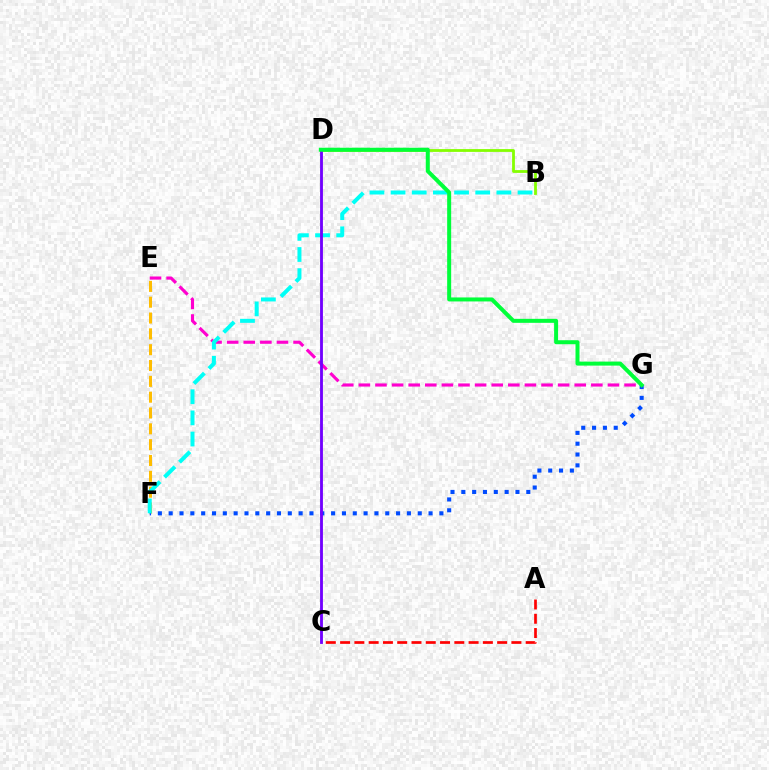{('E', 'G'): [{'color': '#ff00cf', 'line_style': 'dashed', 'thickness': 2.26}], ('A', 'C'): [{'color': '#ff0000', 'line_style': 'dashed', 'thickness': 1.94}], ('E', 'F'): [{'color': '#ffbd00', 'line_style': 'dashed', 'thickness': 2.15}], ('F', 'G'): [{'color': '#004bff', 'line_style': 'dotted', 'thickness': 2.94}], ('B', 'F'): [{'color': '#00fff6', 'line_style': 'dashed', 'thickness': 2.87}], ('B', 'D'): [{'color': '#84ff00', 'line_style': 'solid', 'thickness': 2.01}], ('C', 'D'): [{'color': '#7200ff', 'line_style': 'solid', 'thickness': 2.05}], ('D', 'G'): [{'color': '#00ff39', 'line_style': 'solid', 'thickness': 2.88}]}